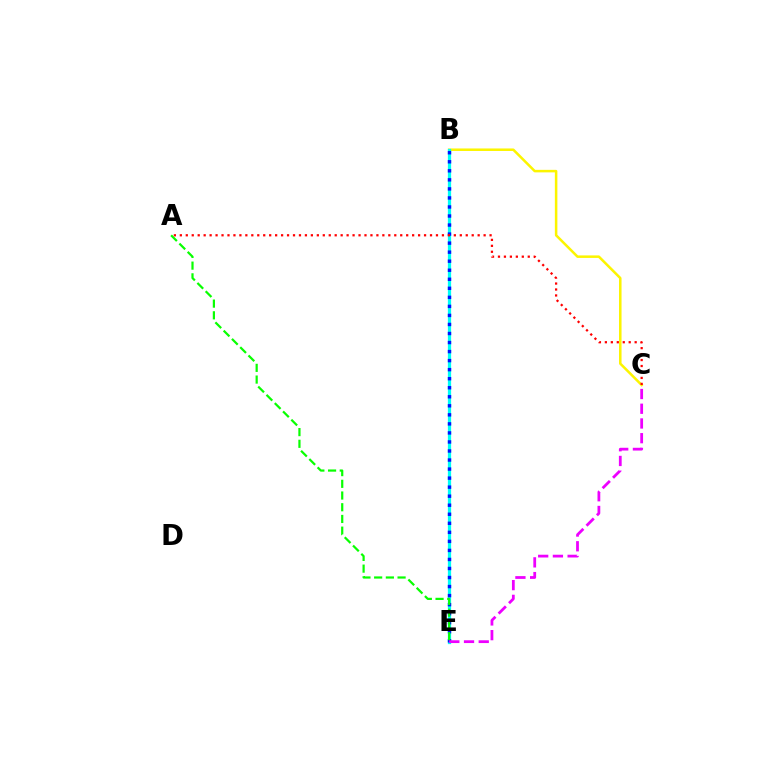{('B', 'C'): [{'color': '#fcf500', 'line_style': 'solid', 'thickness': 1.82}], ('B', 'E'): [{'color': '#00fff6', 'line_style': 'solid', 'thickness': 2.33}, {'color': '#0010ff', 'line_style': 'dotted', 'thickness': 2.46}], ('A', 'E'): [{'color': '#08ff00', 'line_style': 'dashed', 'thickness': 1.59}], ('A', 'C'): [{'color': '#ff0000', 'line_style': 'dotted', 'thickness': 1.62}], ('C', 'E'): [{'color': '#ee00ff', 'line_style': 'dashed', 'thickness': 2.0}]}